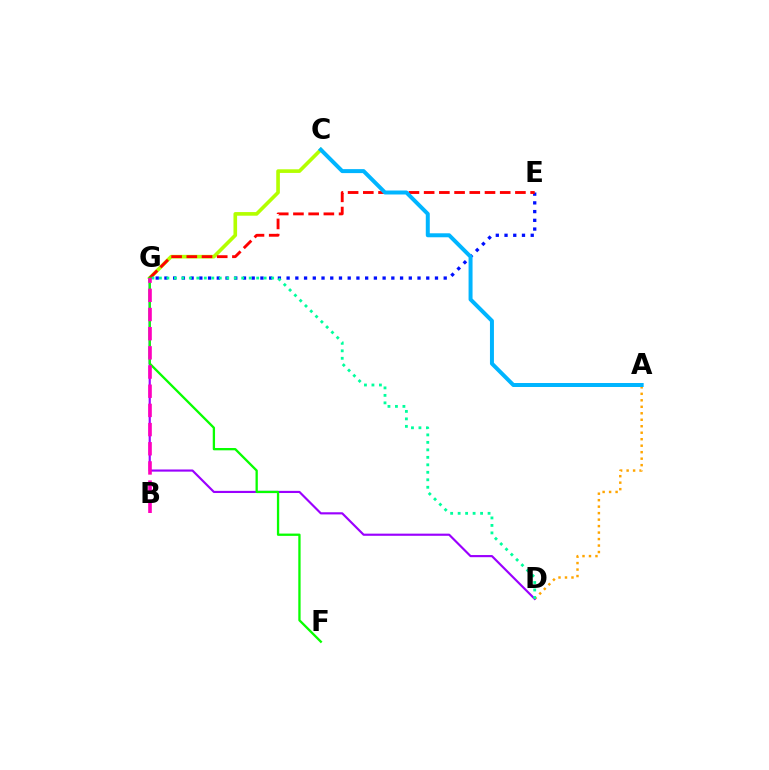{('C', 'G'): [{'color': '#b3ff00', 'line_style': 'solid', 'thickness': 2.61}], ('E', 'G'): [{'color': '#0010ff', 'line_style': 'dotted', 'thickness': 2.37}, {'color': '#ff0000', 'line_style': 'dashed', 'thickness': 2.07}], ('A', 'D'): [{'color': '#ffa500', 'line_style': 'dotted', 'thickness': 1.76}], ('D', 'G'): [{'color': '#9b00ff', 'line_style': 'solid', 'thickness': 1.55}, {'color': '#00ff9d', 'line_style': 'dotted', 'thickness': 2.03}], ('F', 'G'): [{'color': '#08ff00', 'line_style': 'solid', 'thickness': 1.66}], ('A', 'C'): [{'color': '#00b5ff', 'line_style': 'solid', 'thickness': 2.87}], ('B', 'G'): [{'color': '#ff00bd', 'line_style': 'dashed', 'thickness': 2.61}]}